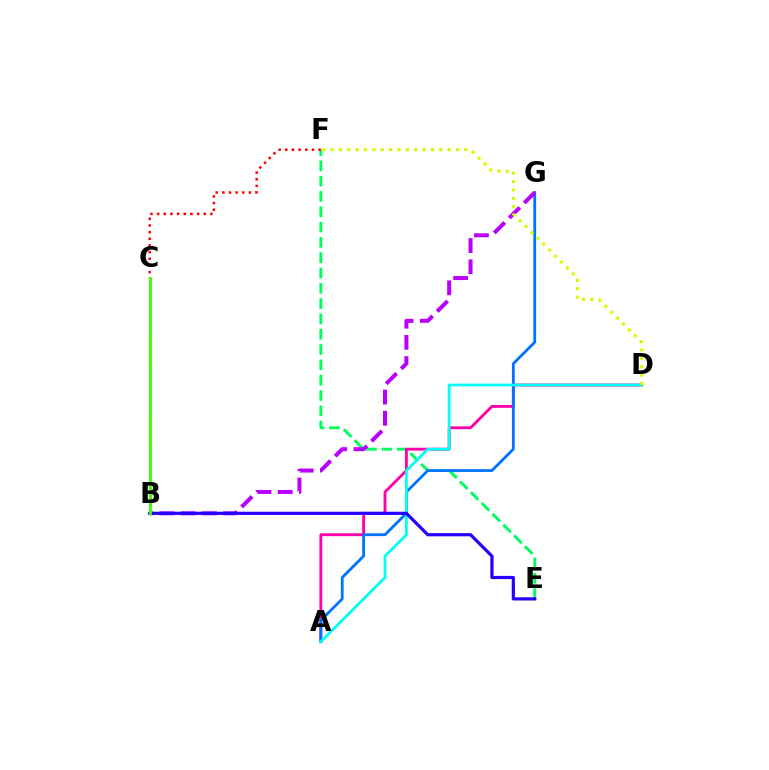{('E', 'F'): [{'color': '#00ff5c', 'line_style': 'dashed', 'thickness': 2.08}], ('C', 'F'): [{'color': '#ff0000', 'line_style': 'dotted', 'thickness': 1.81}], ('A', 'D'): [{'color': '#ff00ac', 'line_style': 'solid', 'thickness': 2.05}, {'color': '#00fff6', 'line_style': 'solid', 'thickness': 1.99}], ('A', 'G'): [{'color': '#0074ff', 'line_style': 'solid', 'thickness': 2.01}], ('B', 'G'): [{'color': '#b900ff', 'line_style': 'dashed', 'thickness': 2.88}], ('D', 'F'): [{'color': '#d1ff00', 'line_style': 'dotted', 'thickness': 2.27}], ('B', 'E'): [{'color': '#2500ff', 'line_style': 'solid', 'thickness': 2.3}], ('B', 'C'): [{'color': '#ff9400', 'line_style': 'dotted', 'thickness': 1.98}, {'color': '#3dff00', 'line_style': 'solid', 'thickness': 2.03}]}